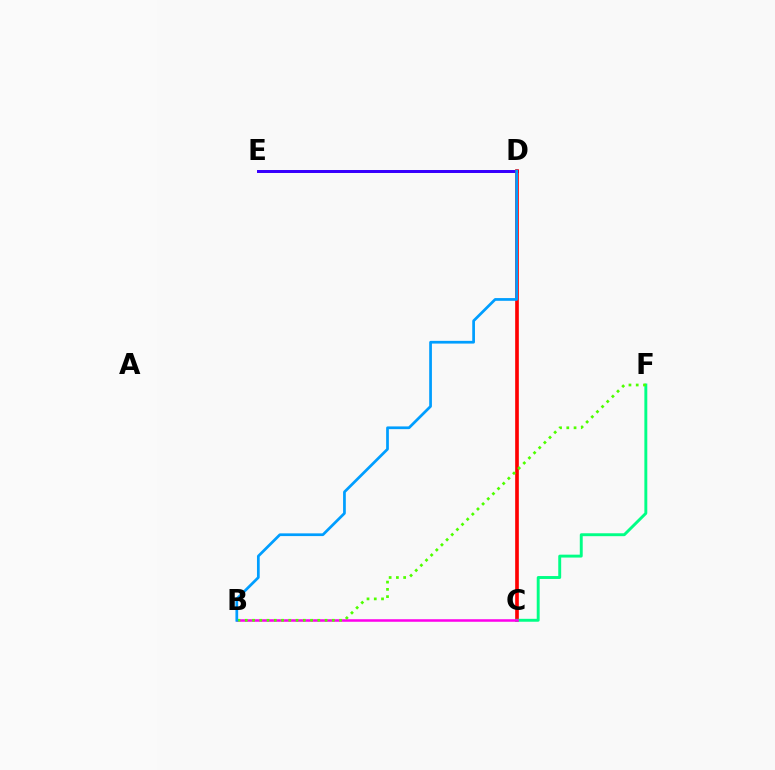{('D', 'E'): [{'color': '#ffd500', 'line_style': 'dashed', 'thickness': 2.06}, {'color': '#3700ff', 'line_style': 'solid', 'thickness': 2.14}], ('C', 'D'): [{'color': '#ff0000', 'line_style': 'solid', 'thickness': 2.63}], ('C', 'F'): [{'color': '#00ff86', 'line_style': 'solid', 'thickness': 2.1}], ('B', 'C'): [{'color': '#ff00ed', 'line_style': 'solid', 'thickness': 1.83}], ('B', 'F'): [{'color': '#4fff00', 'line_style': 'dotted', 'thickness': 1.97}], ('B', 'D'): [{'color': '#009eff', 'line_style': 'solid', 'thickness': 1.96}]}